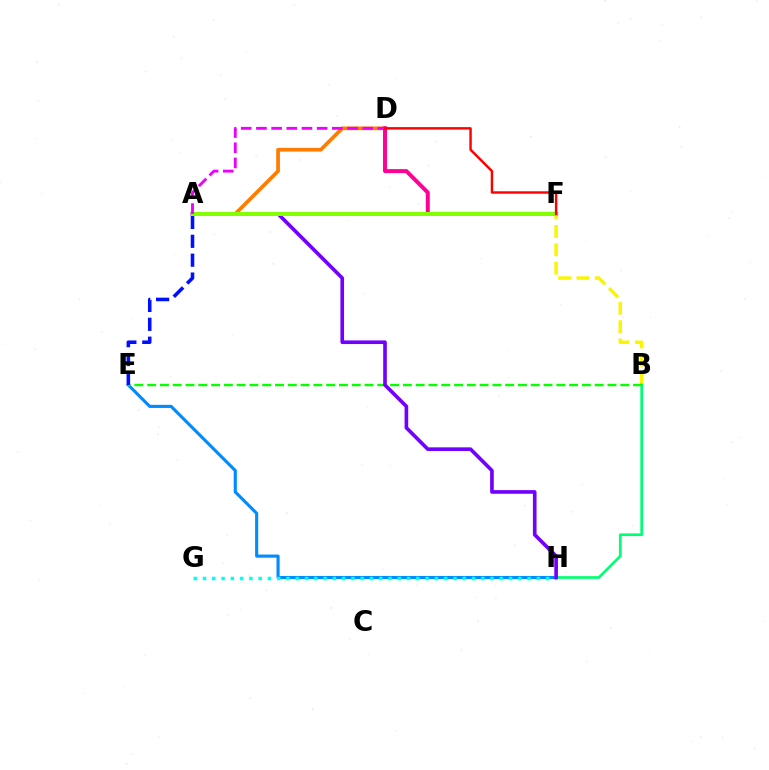{('B', 'F'): [{'color': '#fcf500', 'line_style': 'dashed', 'thickness': 2.49}], ('A', 'D'): [{'color': '#ff7c00', 'line_style': 'solid', 'thickness': 2.67}, {'color': '#ee00ff', 'line_style': 'dashed', 'thickness': 2.06}], ('E', 'H'): [{'color': '#008cff', 'line_style': 'solid', 'thickness': 2.25}], ('D', 'F'): [{'color': '#ff0094', 'line_style': 'solid', 'thickness': 2.86}, {'color': '#ff0000', 'line_style': 'solid', 'thickness': 1.75}], ('B', 'H'): [{'color': '#00ff74', 'line_style': 'solid', 'thickness': 1.93}], ('B', 'E'): [{'color': '#08ff00', 'line_style': 'dashed', 'thickness': 1.74}], ('G', 'H'): [{'color': '#00fff6', 'line_style': 'dotted', 'thickness': 2.52}], ('A', 'E'): [{'color': '#0010ff', 'line_style': 'dashed', 'thickness': 2.56}], ('A', 'H'): [{'color': '#7200ff', 'line_style': 'solid', 'thickness': 2.62}], ('A', 'F'): [{'color': '#84ff00', 'line_style': 'solid', 'thickness': 2.87}]}